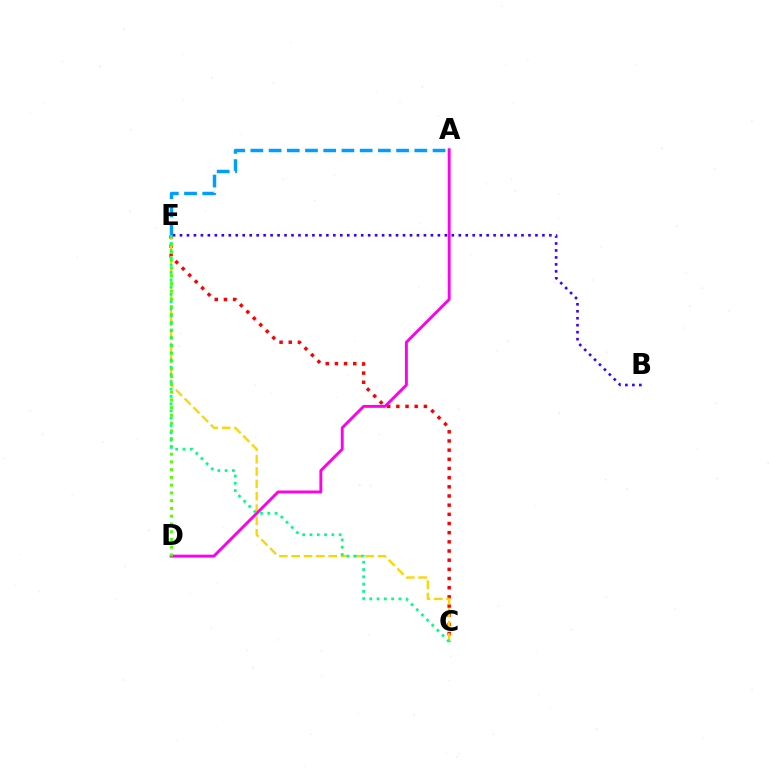{('C', 'E'): [{'color': '#ff0000', 'line_style': 'dotted', 'thickness': 2.49}, {'color': '#ffd500', 'line_style': 'dashed', 'thickness': 1.68}, {'color': '#00ff86', 'line_style': 'dotted', 'thickness': 1.98}], ('A', 'E'): [{'color': '#009eff', 'line_style': 'dashed', 'thickness': 2.48}], ('A', 'D'): [{'color': '#ff00ed', 'line_style': 'solid', 'thickness': 2.09}], ('D', 'E'): [{'color': '#4fff00', 'line_style': 'dotted', 'thickness': 2.11}], ('B', 'E'): [{'color': '#3700ff', 'line_style': 'dotted', 'thickness': 1.89}]}